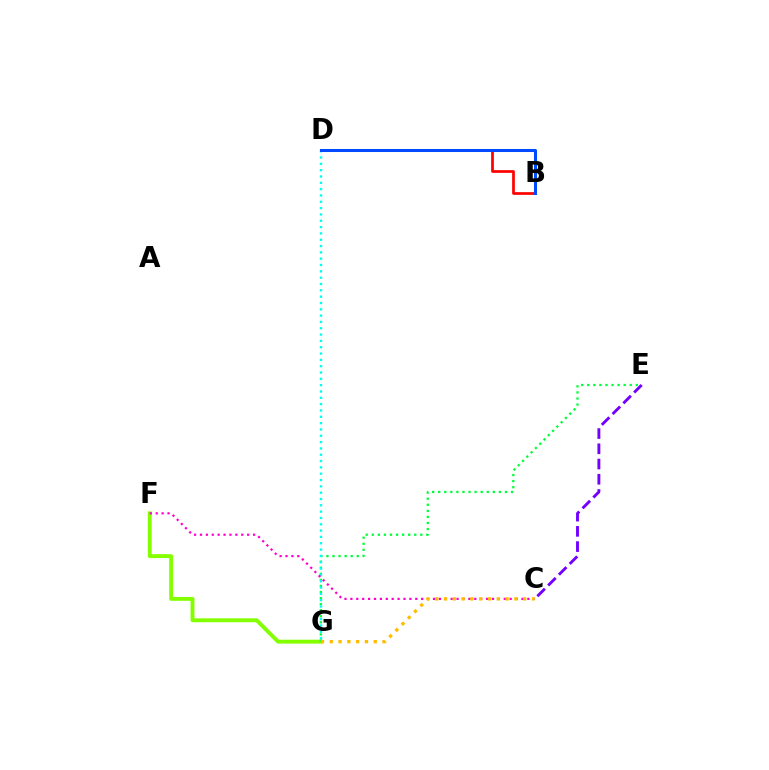{('B', 'D'): [{'color': '#ff0000', 'line_style': 'solid', 'thickness': 1.95}, {'color': '#004bff', 'line_style': 'solid', 'thickness': 2.18}], ('C', 'E'): [{'color': '#7200ff', 'line_style': 'dashed', 'thickness': 2.07}], ('F', 'G'): [{'color': '#84ff00', 'line_style': 'solid', 'thickness': 2.8}], ('E', 'G'): [{'color': '#00ff39', 'line_style': 'dotted', 'thickness': 1.65}], ('D', 'G'): [{'color': '#00fff6', 'line_style': 'dotted', 'thickness': 1.72}], ('C', 'F'): [{'color': '#ff00cf', 'line_style': 'dotted', 'thickness': 1.6}], ('C', 'G'): [{'color': '#ffbd00', 'line_style': 'dotted', 'thickness': 2.39}]}